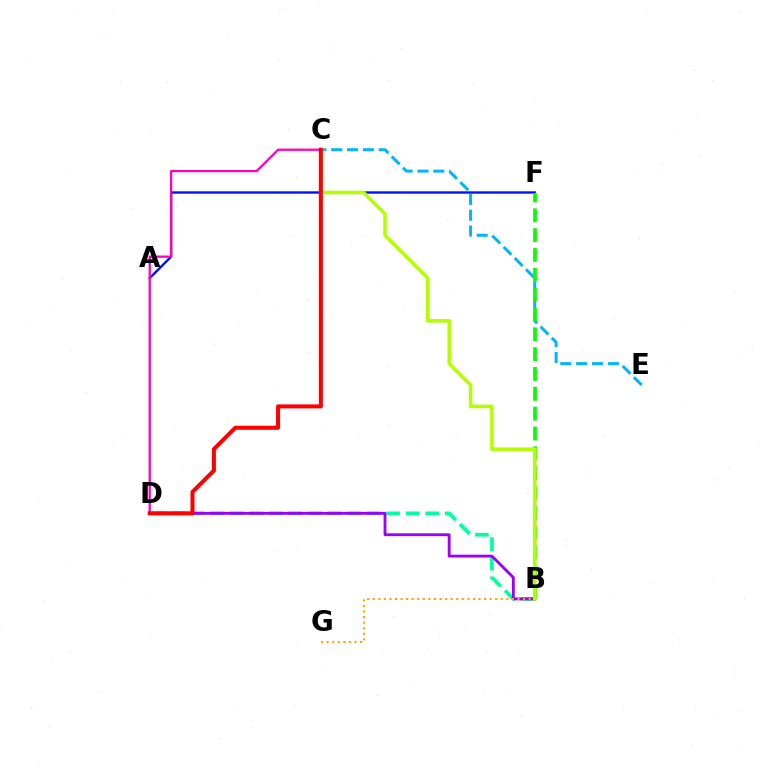{('B', 'D'): [{'color': '#00ff9d', 'line_style': 'dashed', 'thickness': 2.65}, {'color': '#9b00ff', 'line_style': 'solid', 'thickness': 2.04}], ('C', 'E'): [{'color': '#00b5ff', 'line_style': 'dashed', 'thickness': 2.15}], ('B', 'G'): [{'color': '#ffa500', 'line_style': 'dotted', 'thickness': 1.51}], ('A', 'F'): [{'color': '#0010ff', 'line_style': 'solid', 'thickness': 1.71}], ('B', 'F'): [{'color': '#08ff00', 'line_style': 'dashed', 'thickness': 2.69}], ('B', 'C'): [{'color': '#b3ff00', 'line_style': 'solid', 'thickness': 2.57}], ('C', 'D'): [{'color': '#ff00bd', 'line_style': 'solid', 'thickness': 1.64}, {'color': '#ff0000', 'line_style': 'solid', 'thickness': 2.9}]}